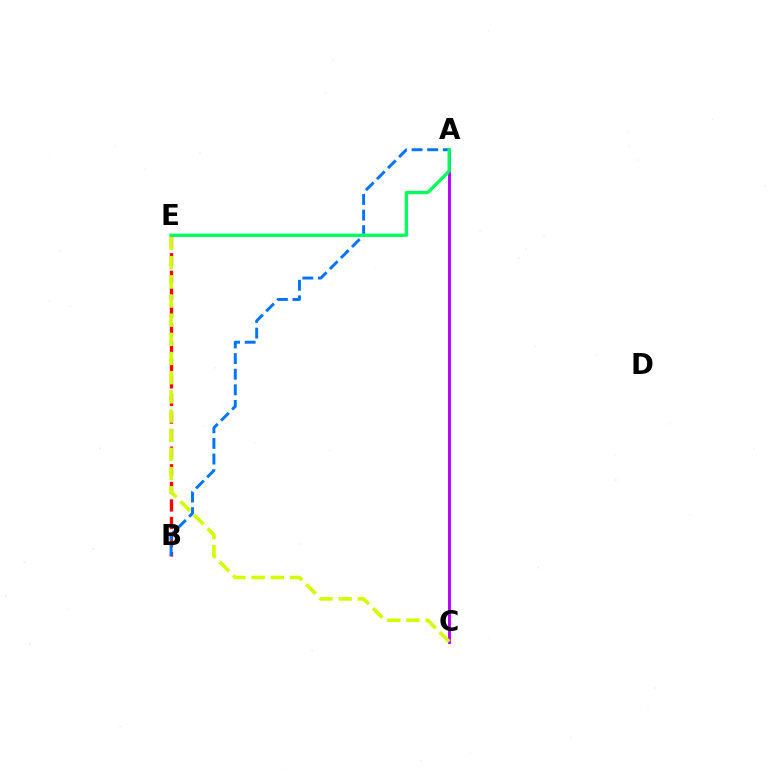{('B', 'E'): [{'color': '#ff0000', 'line_style': 'dashed', 'thickness': 2.39}], ('A', 'C'): [{'color': '#b900ff', 'line_style': 'solid', 'thickness': 2.1}], ('A', 'B'): [{'color': '#0074ff', 'line_style': 'dashed', 'thickness': 2.12}], ('C', 'E'): [{'color': '#d1ff00', 'line_style': 'dashed', 'thickness': 2.6}], ('A', 'E'): [{'color': '#00ff5c', 'line_style': 'solid', 'thickness': 2.38}]}